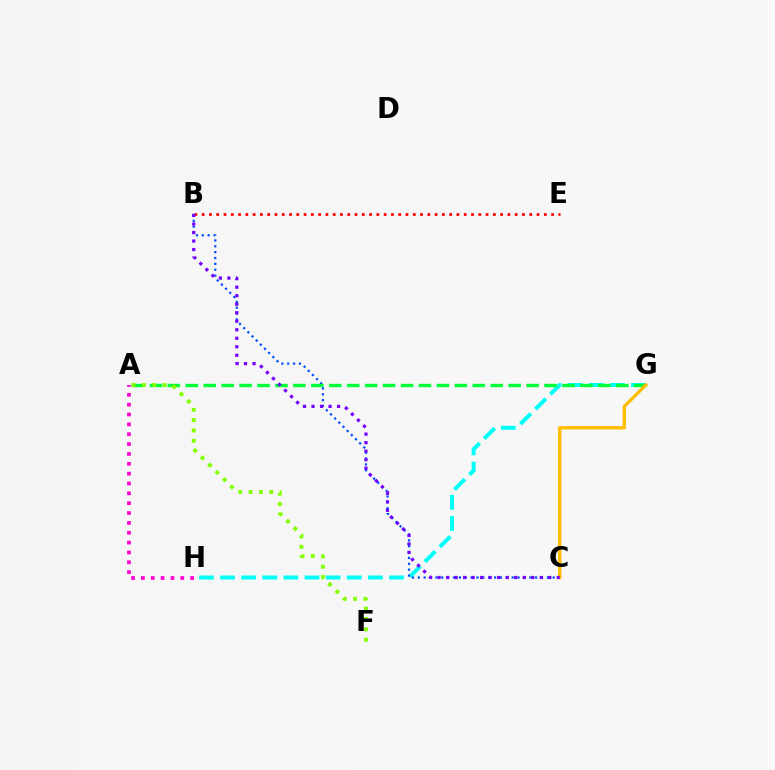{('G', 'H'): [{'color': '#00fff6', 'line_style': 'dashed', 'thickness': 2.87}], ('A', 'H'): [{'color': '#ff00cf', 'line_style': 'dotted', 'thickness': 2.68}], ('B', 'C'): [{'color': '#004bff', 'line_style': 'dotted', 'thickness': 1.59}, {'color': '#7200ff', 'line_style': 'dotted', 'thickness': 2.31}], ('A', 'G'): [{'color': '#00ff39', 'line_style': 'dashed', 'thickness': 2.44}], ('A', 'F'): [{'color': '#84ff00', 'line_style': 'dotted', 'thickness': 2.81}], ('B', 'E'): [{'color': '#ff0000', 'line_style': 'dotted', 'thickness': 1.98}], ('C', 'G'): [{'color': '#ffbd00', 'line_style': 'solid', 'thickness': 2.41}]}